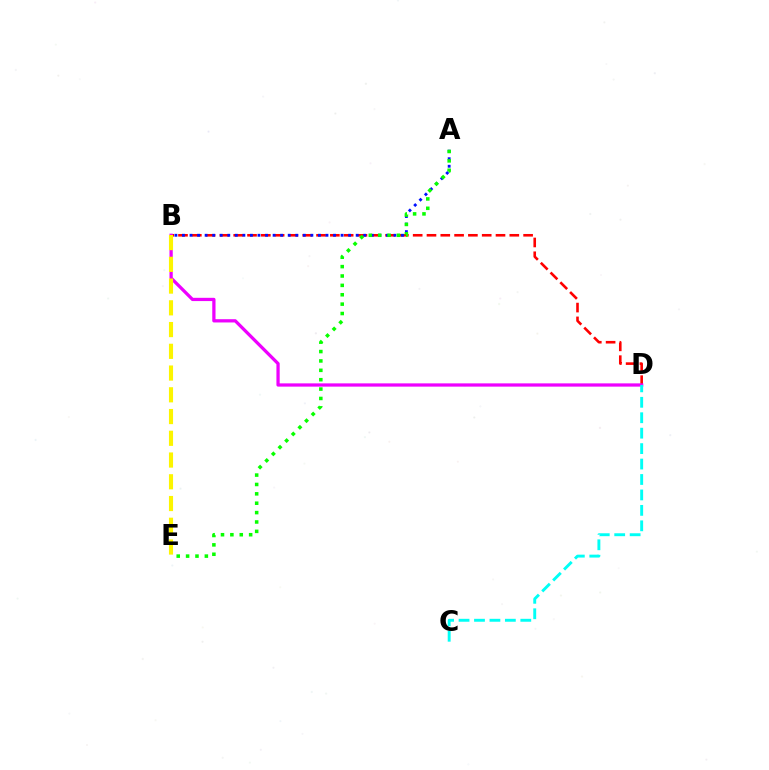{('B', 'D'): [{'color': '#ff0000', 'line_style': 'dashed', 'thickness': 1.88}, {'color': '#ee00ff', 'line_style': 'solid', 'thickness': 2.34}], ('A', 'B'): [{'color': '#0010ff', 'line_style': 'dotted', 'thickness': 2.05}], ('C', 'D'): [{'color': '#00fff6', 'line_style': 'dashed', 'thickness': 2.1}], ('B', 'E'): [{'color': '#fcf500', 'line_style': 'dashed', 'thickness': 2.95}], ('A', 'E'): [{'color': '#08ff00', 'line_style': 'dotted', 'thickness': 2.55}]}